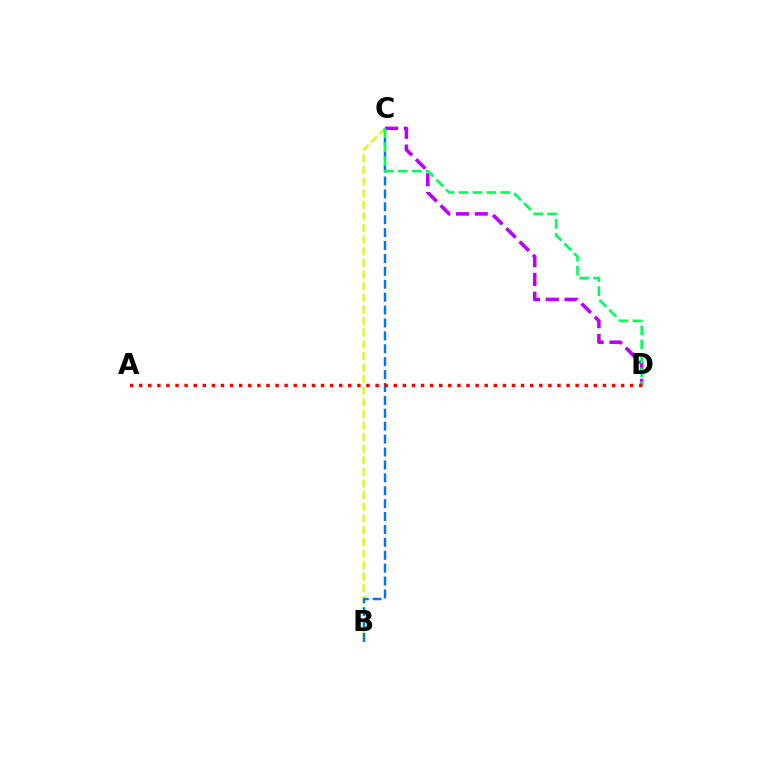{('B', 'C'): [{'color': '#d1ff00', 'line_style': 'dashed', 'thickness': 1.58}, {'color': '#0074ff', 'line_style': 'dashed', 'thickness': 1.75}], ('C', 'D'): [{'color': '#b900ff', 'line_style': 'dashed', 'thickness': 2.55}, {'color': '#00ff5c', 'line_style': 'dashed', 'thickness': 1.89}], ('A', 'D'): [{'color': '#ff0000', 'line_style': 'dotted', 'thickness': 2.47}]}